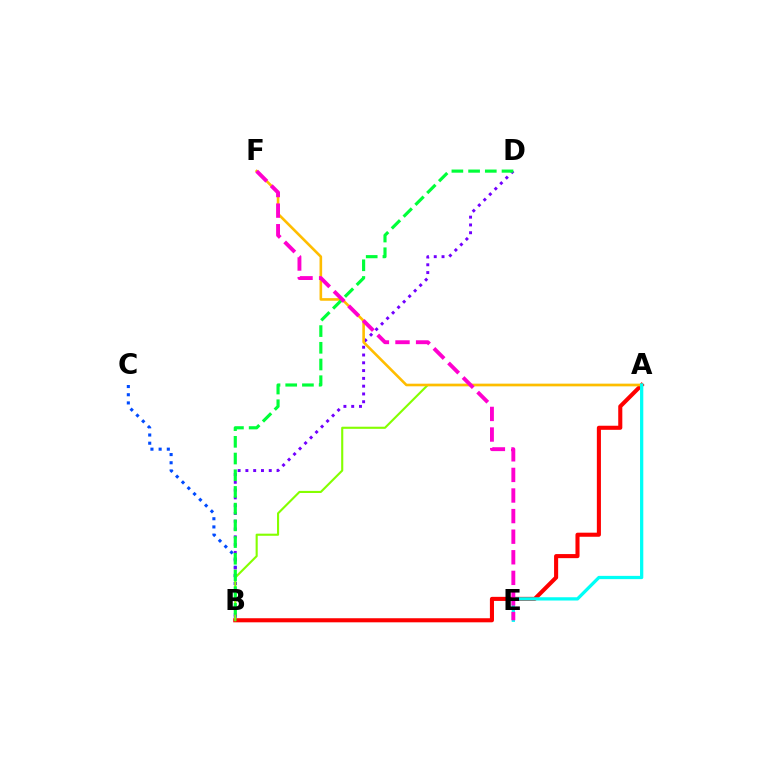{('A', 'B'): [{'color': '#ff0000', 'line_style': 'solid', 'thickness': 2.94}, {'color': '#84ff00', 'line_style': 'solid', 'thickness': 1.52}], ('B', 'C'): [{'color': '#004bff', 'line_style': 'dotted', 'thickness': 2.23}], ('B', 'D'): [{'color': '#7200ff', 'line_style': 'dotted', 'thickness': 2.12}, {'color': '#00ff39', 'line_style': 'dashed', 'thickness': 2.27}], ('A', 'F'): [{'color': '#ffbd00', 'line_style': 'solid', 'thickness': 1.88}], ('A', 'E'): [{'color': '#00fff6', 'line_style': 'solid', 'thickness': 2.35}], ('E', 'F'): [{'color': '#ff00cf', 'line_style': 'dashed', 'thickness': 2.8}]}